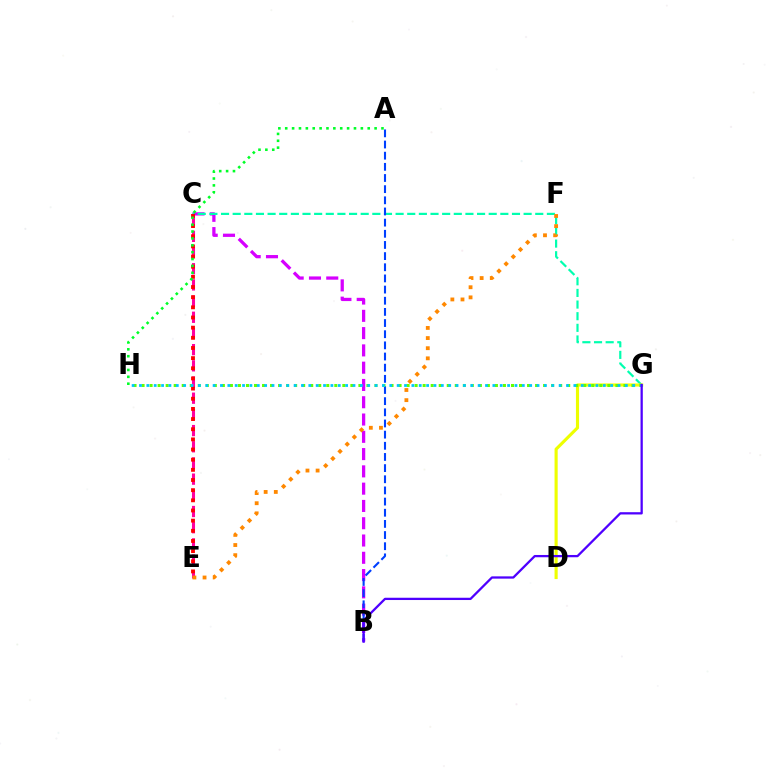{('C', 'E'): [{'color': '#ff00a0', 'line_style': 'dashed', 'thickness': 2.2}, {'color': '#ff0000', 'line_style': 'dotted', 'thickness': 2.76}], ('B', 'C'): [{'color': '#d600ff', 'line_style': 'dashed', 'thickness': 2.35}], ('C', 'G'): [{'color': '#00ffaf', 'line_style': 'dashed', 'thickness': 1.58}], ('A', 'B'): [{'color': '#003fff', 'line_style': 'dashed', 'thickness': 1.52}], ('E', 'F'): [{'color': '#ff8800', 'line_style': 'dotted', 'thickness': 2.75}], ('D', 'G'): [{'color': '#eeff00', 'line_style': 'solid', 'thickness': 2.25}], ('A', 'H'): [{'color': '#00ff27', 'line_style': 'dotted', 'thickness': 1.87}], ('G', 'H'): [{'color': '#66ff00', 'line_style': 'dotted', 'thickness': 2.18}, {'color': '#00c7ff', 'line_style': 'dotted', 'thickness': 2.0}], ('B', 'G'): [{'color': '#4f00ff', 'line_style': 'solid', 'thickness': 1.64}]}